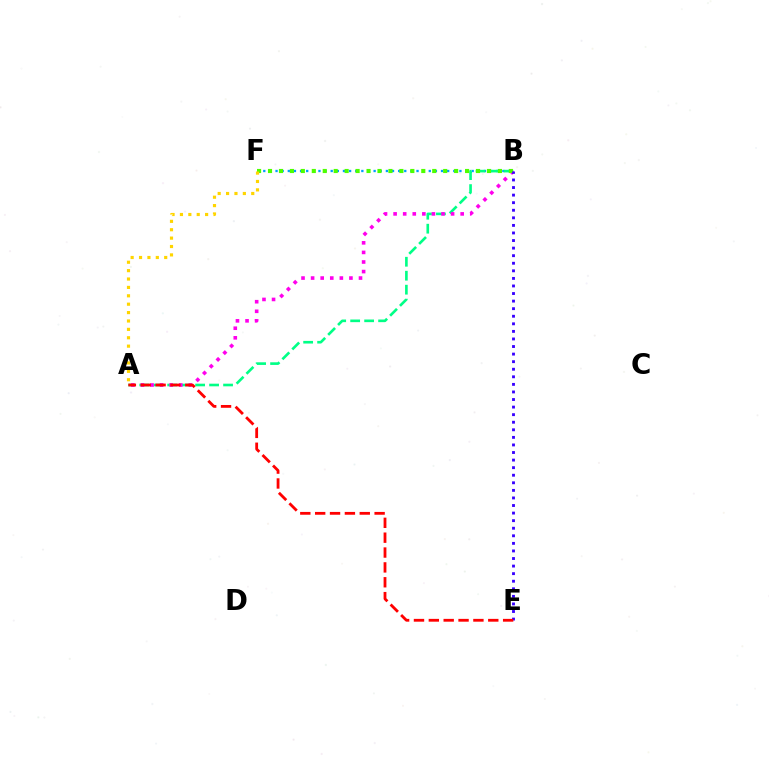{('B', 'F'): [{'color': '#009eff', 'line_style': 'dotted', 'thickness': 1.67}, {'color': '#4fff00', 'line_style': 'dotted', 'thickness': 2.97}], ('A', 'B'): [{'color': '#00ff86', 'line_style': 'dashed', 'thickness': 1.9}, {'color': '#ff00ed', 'line_style': 'dotted', 'thickness': 2.6}], ('B', 'E'): [{'color': '#3700ff', 'line_style': 'dotted', 'thickness': 2.06}], ('A', 'E'): [{'color': '#ff0000', 'line_style': 'dashed', 'thickness': 2.02}], ('A', 'F'): [{'color': '#ffd500', 'line_style': 'dotted', 'thickness': 2.28}]}